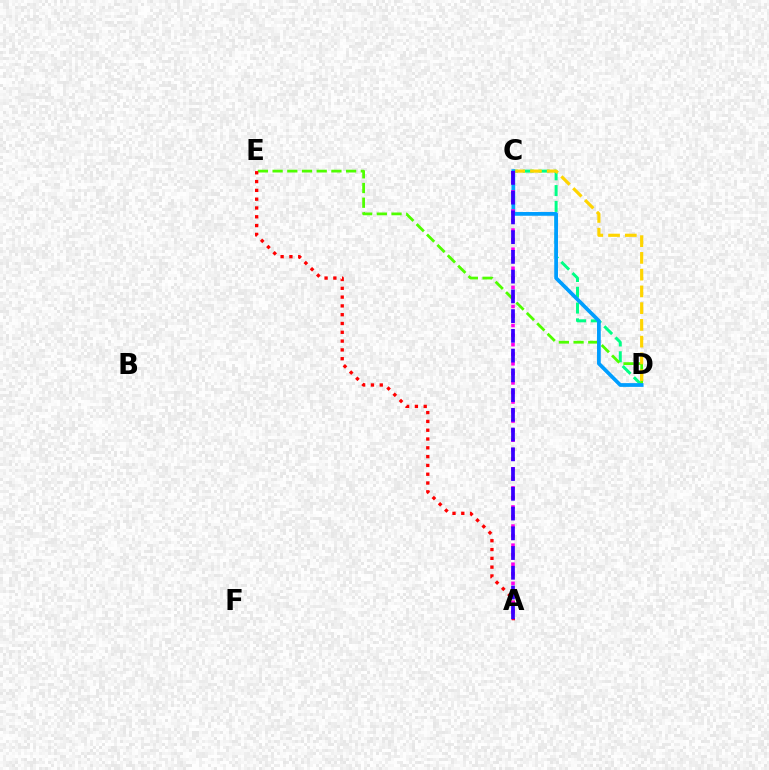{('C', 'D'): [{'color': '#00ff86', 'line_style': 'dashed', 'thickness': 2.15}, {'color': '#ffd500', 'line_style': 'dashed', 'thickness': 2.28}, {'color': '#009eff', 'line_style': 'solid', 'thickness': 2.7}], ('D', 'E'): [{'color': '#4fff00', 'line_style': 'dashed', 'thickness': 2.0}], ('A', 'E'): [{'color': '#ff0000', 'line_style': 'dotted', 'thickness': 2.39}], ('A', 'C'): [{'color': '#ff00ed', 'line_style': 'dotted', 'thickness': 2.59}, {'color': '#3700ff', 'line_style': 'dashed', 'thickness': 2.68}]}